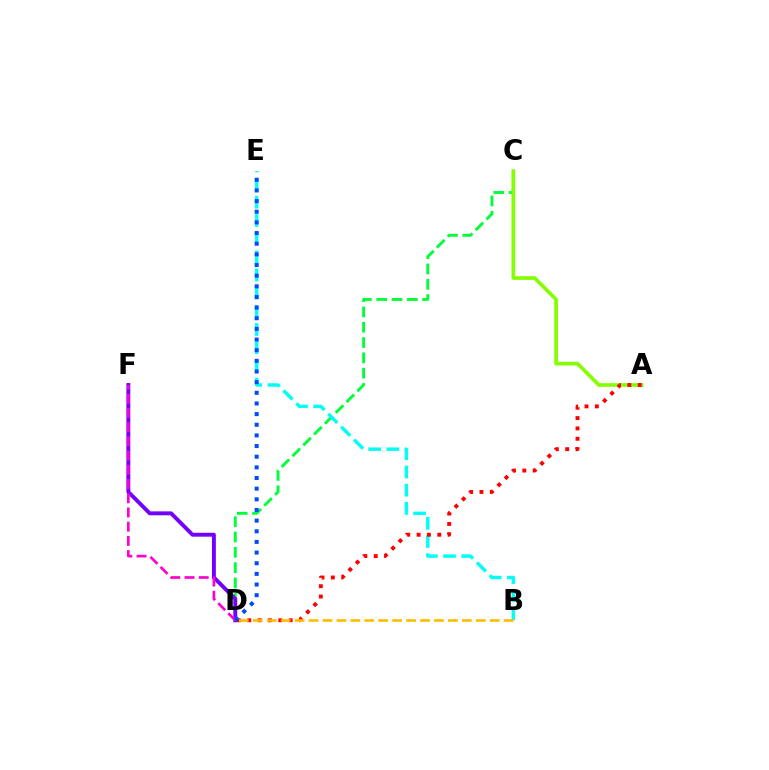{('C', 'D'): [{'color': '#00ff39', 'line_style': 'dashed', 'thickness': 2.08}], ('B', 'E'): [{'color': '#00fff6', 'line_style': 'dashed', 'thickness': 2.47}], ('D', 'F'): [{'color': '#7200ff', 'line_style': 'solid', 'thickness': 2.81}, {'color': '#ff00cf', 'line_style': 'dashed', 'thickness': 1.93}], ('A', 'C'): [{'color': '#84ff00', 'line_style': 'solid', 'thickness': 2.64}], ('A', 'D'): [{'color': '#ff0000', 'line_style': 'dotted', 'thickness': 2.81}], ('D', 'E'): [{'color': '#004bff', 'line_style': 'dotted', 'thickness': 2.89}], ('B', 'D'): [{'color': '#ffbd00', 'line_style': 'dashed', 'thickness': 1.89}]}